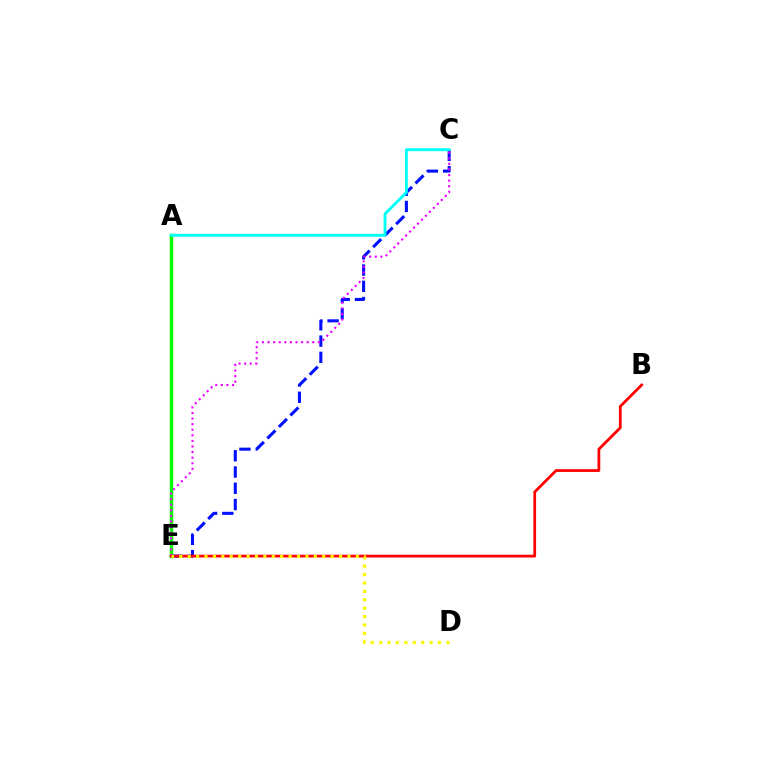{('A', 'E'): [{'color': '#08ff00', 'line_style': 'solid', 'thickness': 2.48}], ('C', 'E'): [{'color': '#0010ff', 'line_style': 'dashed', 'thickness': 2.21}, {'color': '#ee00ff', 'line_style': 'dotted', 'thickness': 1.52}], ('A', 'C'): [{'color': '#00fff6', 'line_style': 'solid', 'thickness': 2.07}], ('B', 'E'): [{'color': '#ff0000', 'line_style': 'solid', 'thickness': 1.99}], ('D', 'E'): [{'color': '#fcf500', 'line_style': 'dotted', 'thickness': 2.28}]}